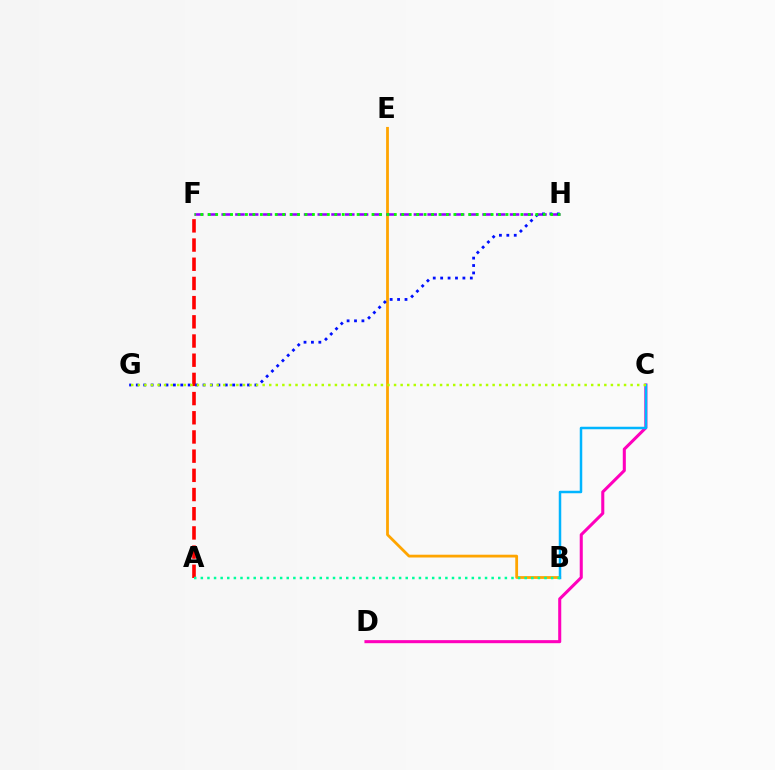{('B', 'E'): [{'color': '#ffa500', 'line_style': 'solid', 'thickness': 2.01}], ('A', 'F'): [{'color': '#ff0000', 'line_style': 'dashed', 'thickness': 2.61}], ('F', 'H'): [{'color': '#9b00ff', 'line_style': 'dashed', 'thickness': 1.87}, {'color': '#08ff00', 'line_style': 'dotted', 'thickness': 2.02}], ('C', 'D'): [{'color': '#ff00bd', 'line_style': 'solid', 'thickness': 2.2}], ('G', 'H'): [{'color': '#0010ff', 'line_style': 'dotted', 'thickness': 2.01}], ('B', 'C'): [{'color': '#00b5ff', 'line_style': 'solid', 'thickness': 1.8}], ('C', 'G'): [{'color': '#b3ff00', 'line_style': 'dotted', 'thickness': 1.79}], ('A', 'B'): [{'color': '#00ff9d', 'line_style': 'dotted', 'thickness': 1.8}]}